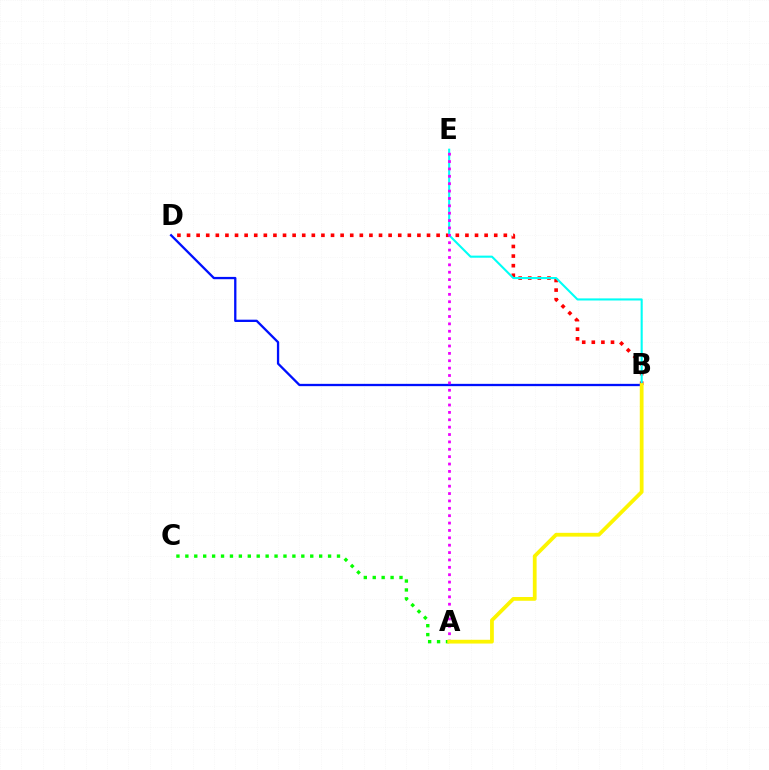{('B', 'D'): [{'color': '#ff0000', 'line_style': 'dotted', 'thickness': 2.61}, {'color': '#0010ff', 'line_style': 'solid', 'thickness': 1.66}], ('B', 'E'): [{'color': '#00fff6', 'line_style': 'solid', 'thickness': 1.51}], ('A', 'E'): [{'color': '#ee00ff', 'line_style': 'dotted', 'thickness': 2.0}], ('A', 'C'): [{'color': '#08ff00', 'line_style': 'dotted', 'thickness': 2.42}], ('A', 'B'): [{'color': '#fcf500', 'line_style': 'solid', 'thickness': 2.71}]}